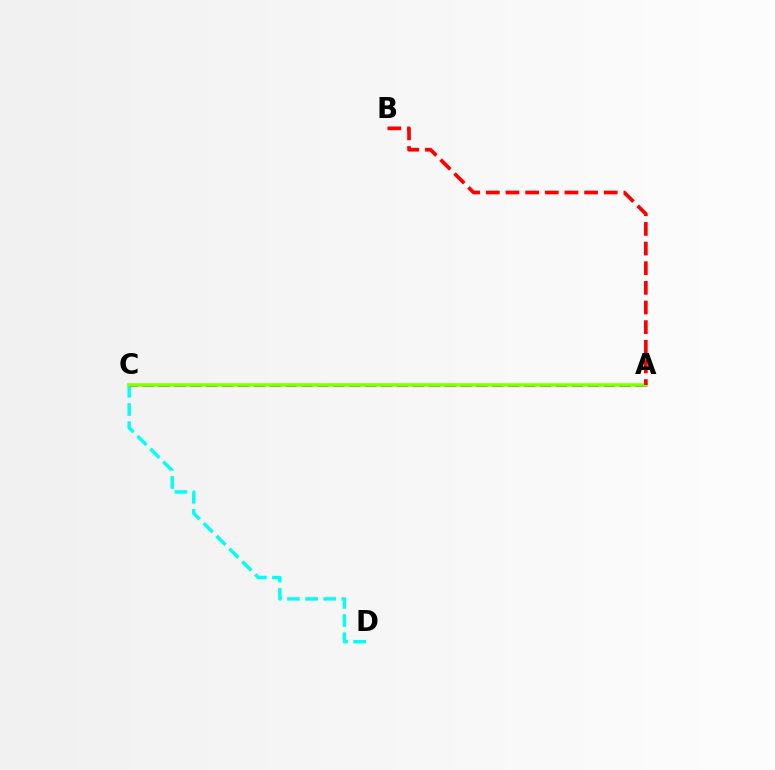{('C', 'D'): [{'color': '#00fff6', 'line_style': 'dashed', 'thickness': 2.47}], ('A', 'C'): [{'color': '#7200ff', 'line_style': 'dashed', 'thickness': 2.16}, {'color': '#84ff00', 'line_style': 'solid', 'thickness': 2.57}], ('A', 'B'): [{'color': '#ff0000', 'line_style': 'dashed', 'thickness': 2.67}]}